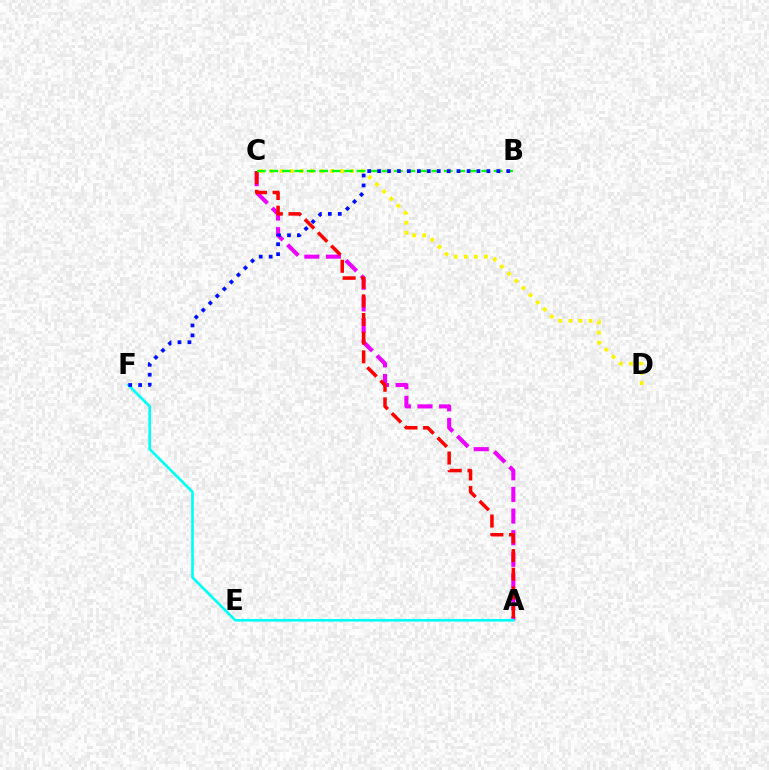{('A', 'C'): [{'color': '#ee00ff', 'line_style': 'dashed', 'thickness': 2.94}, {'color': '#ff0000', 'line_style': 'dashed', 'thickness': 2.53}], ('C', 'D'): [{'color': '#fcf500', 'line_style': 'dotted', 'thickness': 2.74}], ('A', 'F'): [{'color': '#00fff6', 'line_style': 'solid', 'thickness': 1.92}], ('B', 'C'): [{'color': '#08ff00', 'line_style': 'dashed', 'thickness': 1.69}], ('B', 'F'): [{'color': '#0010ff', 'line_style': 'dotted', 'thickness': 2.7}]}